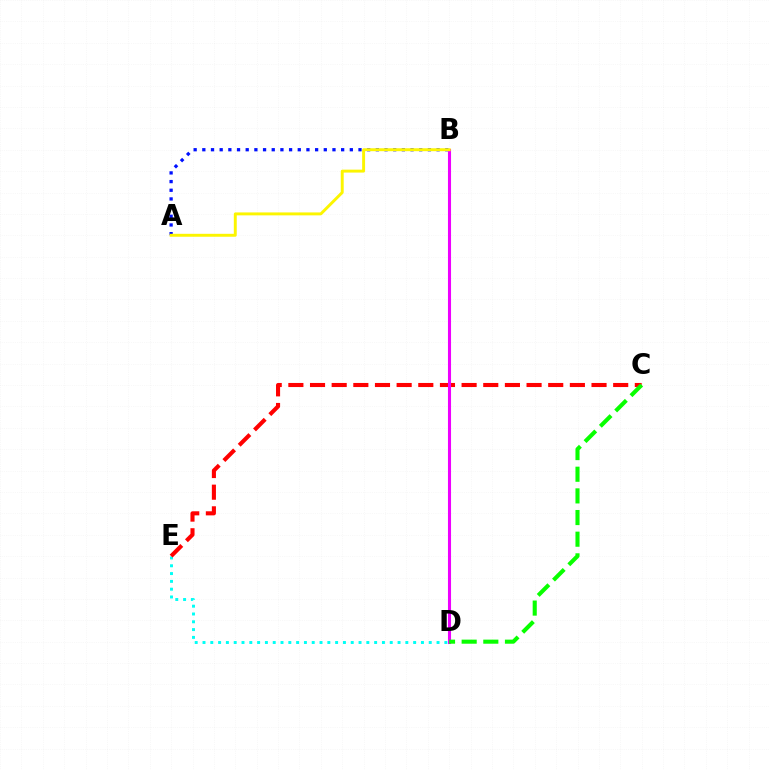{('D', 'E'): [{'color': '#00fff6', 'line_style': 'dotted', 'thickness': 2.12}], ('A', 'B'): [{'color': '#0010ff', 'line_style': 'dotted', 'thickness': 2.36}, {'color': '#fcf500', 'line_style': 'solid', 'thickness': 2.11}], ('C', 'E'): [{'color': '#ff0000', 'line_style': 'dashed', 'thickness': 2.94}], ('B', 'D'): [{'color': '#ee00ff', 'line_style': 'solid', 'thickness': 2.22}], ('C', 'D'): [{'color': '#08ff00', 'line_style': 'dashed', 'thickness': 2.94}]}